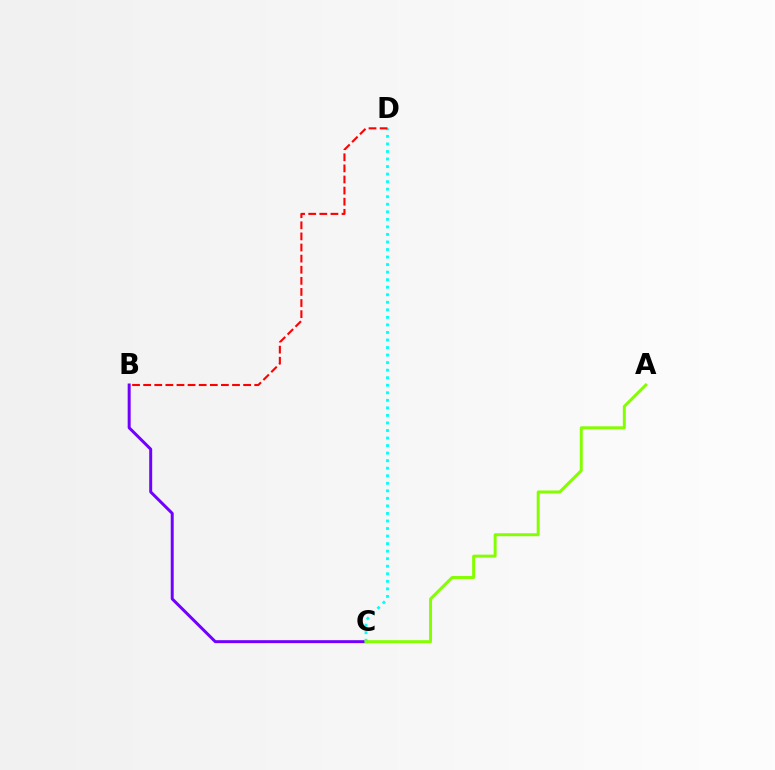{('B', 'C'): [{'color': '#7200ff', 'line_style': 'solid', 'thickness': 2.14}], ('C', 'D'): [{'color': '#00fff6', 'line_style': 'dotted', 'thickness': 2.05}], ('A', 'C'): [{'color': '#84ff00', 'line_style': 'solid', 'thickness': 2.13}], ('B', 'D'): [{'color': '#ff0000', 'line_style': 'dashed', 'thickness': 1.51}]}